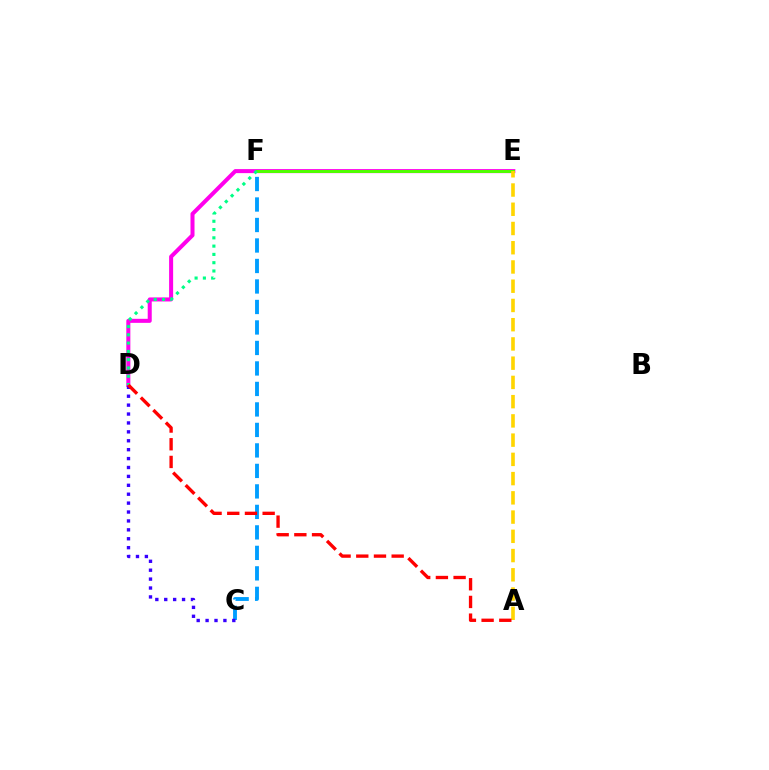{('D', 'E'): [{'color': '#ff00ed', 'line_style': 'solid', 'thickness': 2.9}], ('E', 'F'): [{'color': '#4fff00', 'line_style': 'solid', 'thickness': 2.14}], ('C', 'F'): [{'color': '#009eff', 'line_style': 'dashed', 'thickness': 2.78}], ('D', 'F'): [{'color': '#00ff86', 'line_style': 'dotted', 'thickness': 2.25}], ('A', 'E'): [{'color': '#ffd500', 'line_style': 'dashed', 'thickness': 2.61}], ('C', 'D'): [{'color': '#3700ff', 'line_style': 'dotted', 'thickness': 2.42}], ('A', 'D'): [{'color': '#ff0000', 'line_style': 'dashed', 'thickness': 2.4}]}